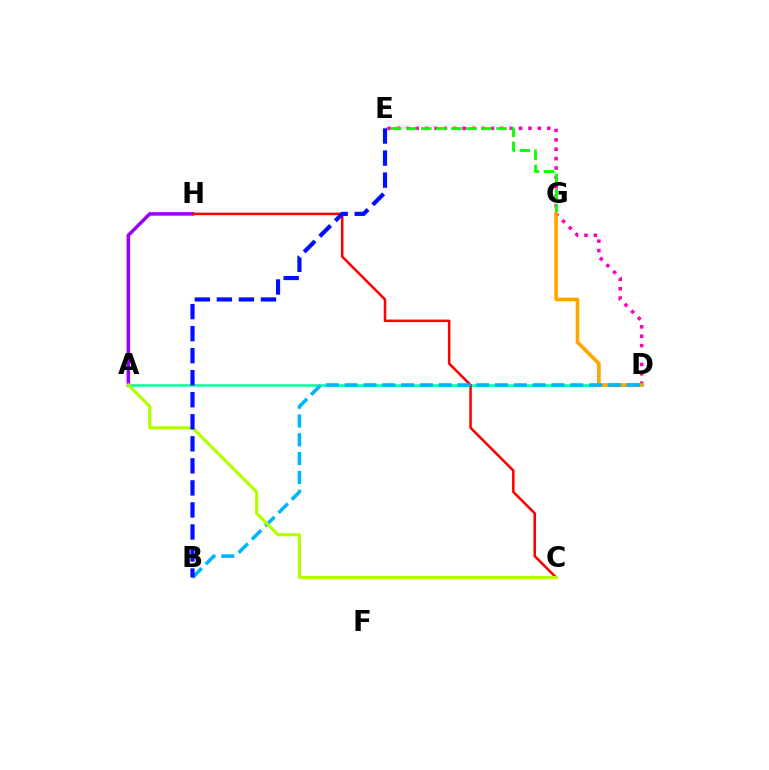{('A', 'H'): [{'color': '#9b00ff', 'line_style': 'solid', 'thickness': 2.54}], ('A', 'D'): [{'color': '#00ff9d', 'line_style': 'solid', 'thickness': 1.83}], ('D', 'E'): [{'color': '#ff00bd', 'line_style': 'dotted', 'thickness': 2.55}], ('C', 'H'): [{'color': '#ff0000', 'line_style': 'solid', 'thickness': 1.84}], ('E', 'G'): [{'color': '#08ff00', 'line_style': 'dashed', 'thickness': 2.05}], ('D', 'G'): [{'color': '#ffa500', 'line_style': 'solid', 'thickness': 2.62}], ('B', 'D'): [{'color': '#00b5ff', 'line_style': 'dashed', 'thickness': 2.55}], ('A', 'C'): [{'color': '#b3ff00', 'line_style': 'solid', 'thickness': 2.29}], ('B', 'E'): [{'color': '#0010ff', 'line_style': 'dashed', 'thickness': 2.99}]}